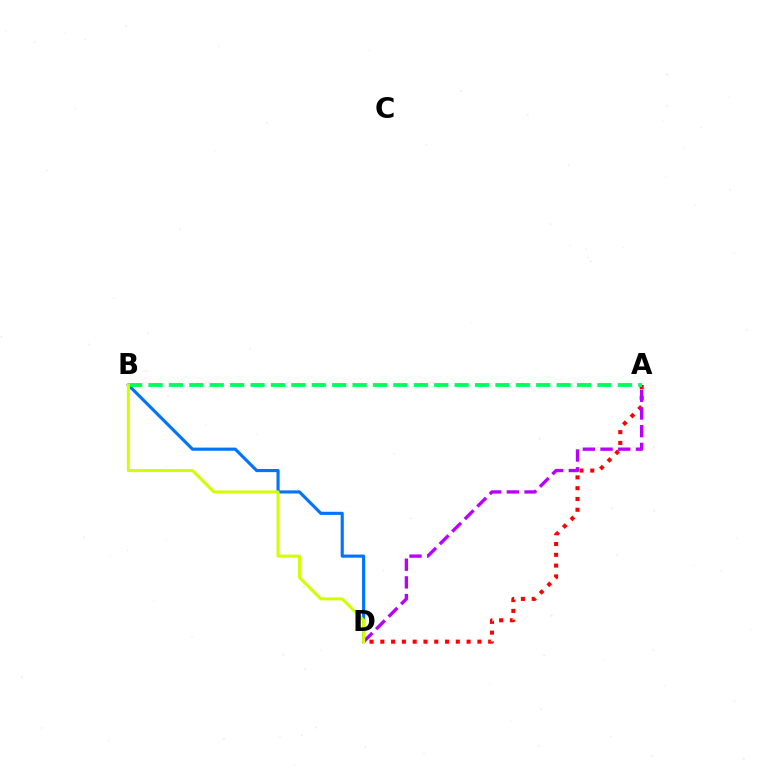{('B', 'D'): [{'color': '#0074ff', 'line_style': 'solid', 'thickness': 2.25}, {'color': '#d1ff00', 'line_style': 'solid', 'thickness': 2.18}], ('A', 'D'): [{'color': '#ff0000', 'line_style': 'dotted', 'thickness': 2.93}, {'color': '#b900ff', 'line_style': 'dashed', 'thickness': 2.41}], ('A', 'B'): [{'color': '#00ff5c', 'line_style': 'dashed', 'thickness': 2.77}]}